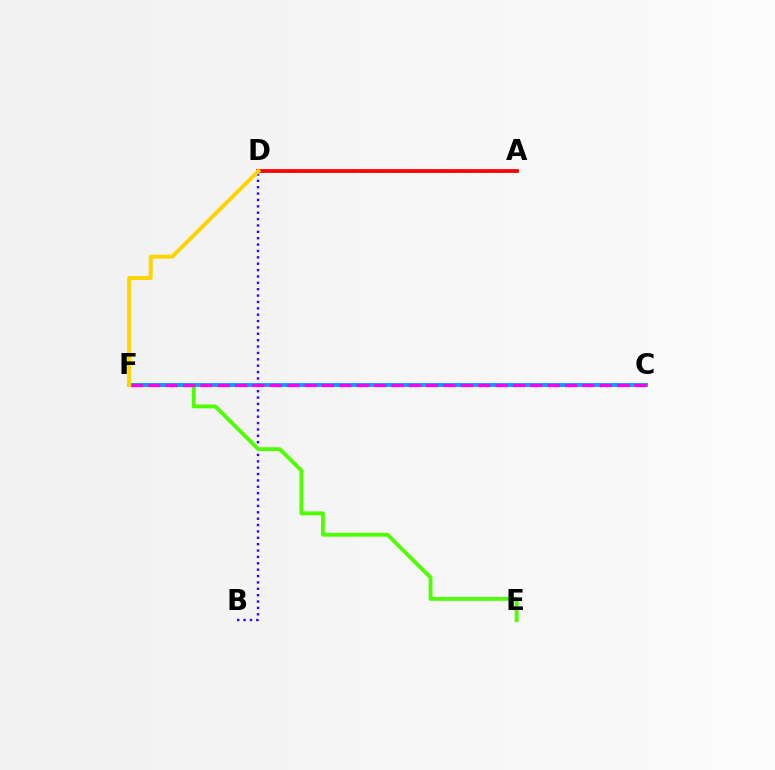{('A', 'D'): [{'color': '#00ff86', 'line_style': 'dashed', 'thickness': 1.99}, {'color': '#ff0000', 'line_style': 'solid', 'thickness': 2.7}], ('B', 'D'): [{'color': '#3700ff', 'line_style': 'dotted', 'thickness': 1.73}], ('E', 'F'): [{'color': '#4fff00', 'line_style': 'solid', 'thickness': 2.78}], ('C', 'F'): [{'color': '#009eff', 'line_style': 'solid', 'thickness': 2.75}, {'color': '#ff00ed', 'line_style': 'dashed', 'thickness': 2.36}], ('D', 'F'): [{'color': '#ffd500', 'line_style': 'solid', 'thickness': 2.87}]}